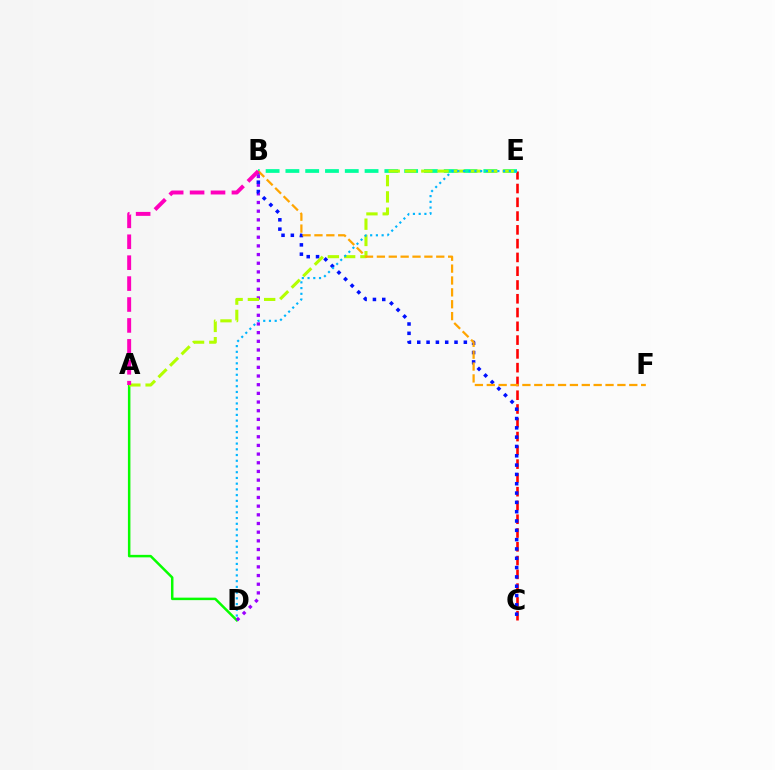{('A', 'D'): [{'color': '#08ff00', 'line_style': 'solid', 'thickness': 1.8}], ('C', 'E'): [{'color': '#ff0000', 'line_style': 'dashed', 'thickness': 1.87}], ('B', 'D'): [{'color': '#9b00ff', 'line_style': 'dotted', 'thickness': 2.36}], ('B', 'C'): [{'color': '#0010ff', 'line_style': 'dotted', 'thickness': 2.53}], ('B', 'E'): [{'color': '#00ff9d', 'line_style': 'dashed', 'thickness': 2.69}], ('A', 'E'): [{'color': '#b3ff00', 'line_style': 'dashed', 'thickness': 2.21}], ('B', 'F'): [{'color': '#ffa500', 'line_style': 'dashed', 'thickness': 1.61}], ('A', 'B'): [{'color': '#ff00bd', 'line_style': 'dashed', 'thickness': 2.84}], ('D', 'E'): [{'color': '#00b5ff', 'line_style': 'dotted', 'thickness': 1.56}]}